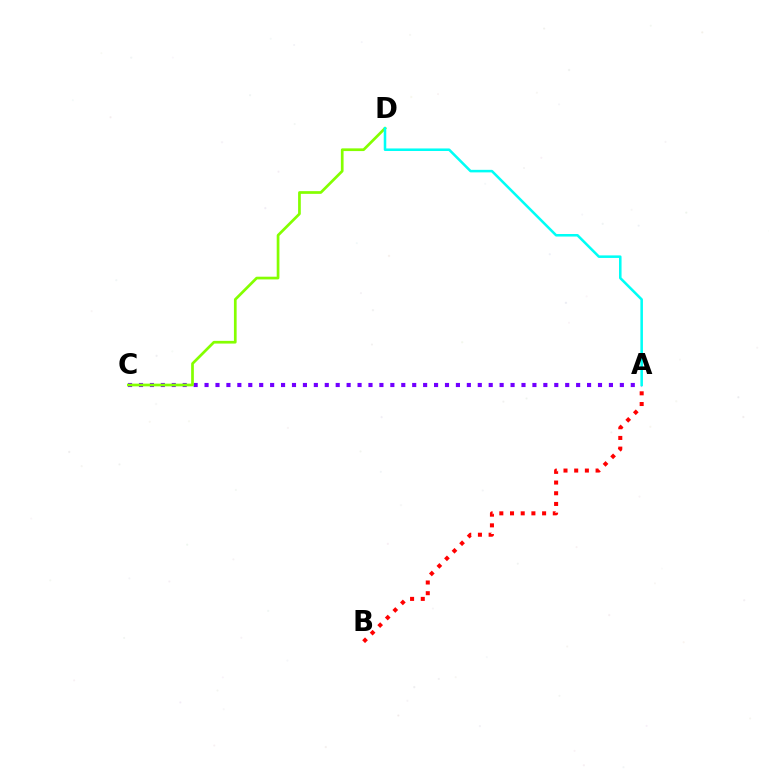{('A', 'C'): [{'color': '#7200ff', 'line_style': 'dotted', 'thickness': 2.97}], ('C', 'D'): [{'color': '#84ff00', 'line_style': 'solid', 'thickness': 1.95}], ('A', 'B'): [{'color': '#ff0000', 'line_style': 'dotted', 'thickness': 2.91}], ('A', 'D'): [{'color': '#00fff6', 'line_style': 'solid', 'thickness': 1.83}]}